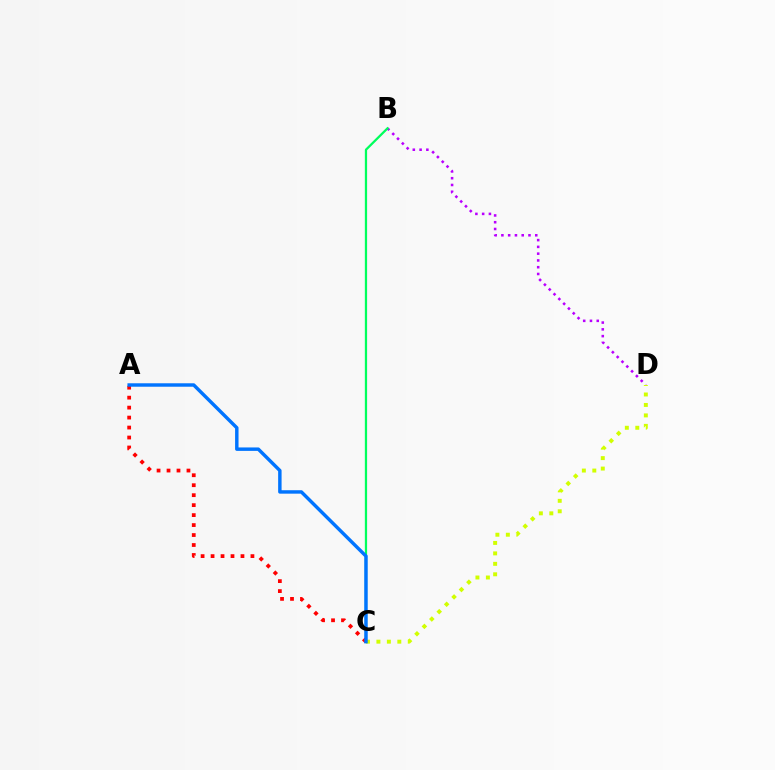{('B', 'D'): [{'color': '#b900ff', 'line_style': 'dotted', 'thickness': 1.84}], ('B', 'C'): [{'color': '#00ff5c', 'line_style': 'solid', 'thickness': 1.62}], ('C', 'D'): [{'color': '#d1ff00', 'line_style': 'dotted', 'thickness': 2.84}], ('A', 'C'): [{'color': '#ff0000', 'line_style': 'dotted', 'thickness': 2.71}, {'color': '#0074ff', 'line_style': 'solid', 'thickness': 2.48}]}